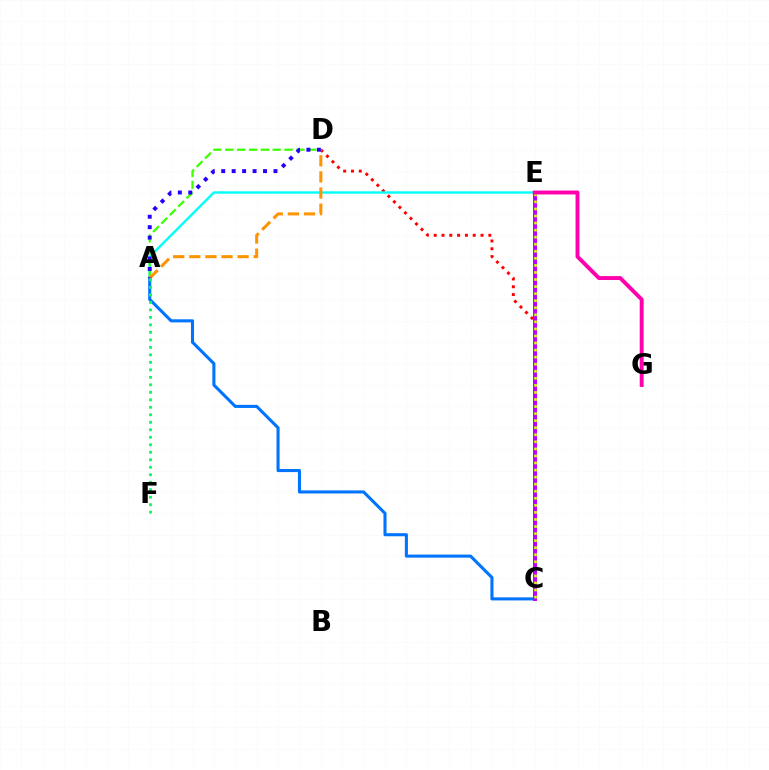{('C', 'D'): [{'color': '#ff0000', 'line_style': 'dotted', 'thickness': 2.12}], ('A', 'E'): [{'color': '#00fff6', 'line_style': 'solid', 'thickness': 1.73}], ('A', 'D'): [{'color': '#3dff00', 'line_style': 'dashed', 'thickness': 1.61}, {'color': '#ff9400', 'line_style': 'dashed', 'thickness': 2.19}, {'color': '#2500ff', 'line_style': 'dotted', 'thickness': 2.84}], ('A', 'C'): [{'color': '#0074ff', 'line_style': 'solid', 'thickness': 2.22}], ('C', 'E'): [{'color': '#b900ff', 'line_style': 'solid', 'thickness': 2.85}, {'color': '#d1ff00', 'line_style': 'dotted', 'thickness': 1.92}], ('A', 'F'): [{'color': '#00ff5c', 'line_style': 'dotted', 'thickness': 2.04}], ('E', 'G'): [{'color': '#ff00ac', 'line_style': 'solid', 'thickness': 2.81}]}